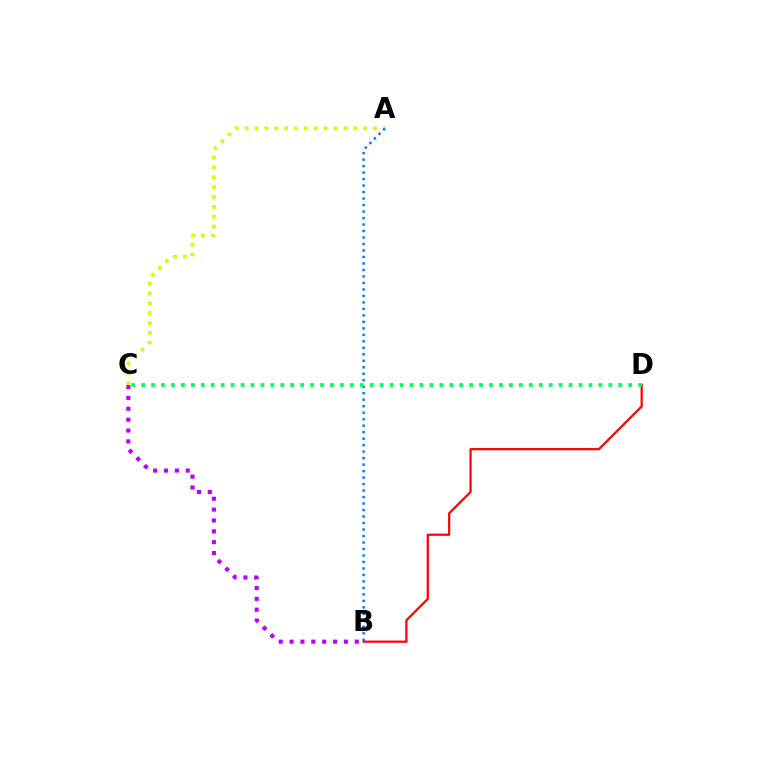{('A', 'C'): [{'color': '#d1ff00', 'line_style': 'dotted', 'thickness': 2.68}], ('B', 'C'): [{'color': '#b900ff', 'line_style': 'dotted', 'thickness': 2.95}], ('A', 'B'): [{'color': '#0074ff', 'line_style': 'dotted', 'thickness': 1.76}], ('B', 'D'): [{'color': '#ff0000', 'line_style': 'solid', 'thickness': 1.59}], ('C', 'D'): [{'color': '#00ff5c', 'line_style': 'dotted', 'thickness': 2.7}]}